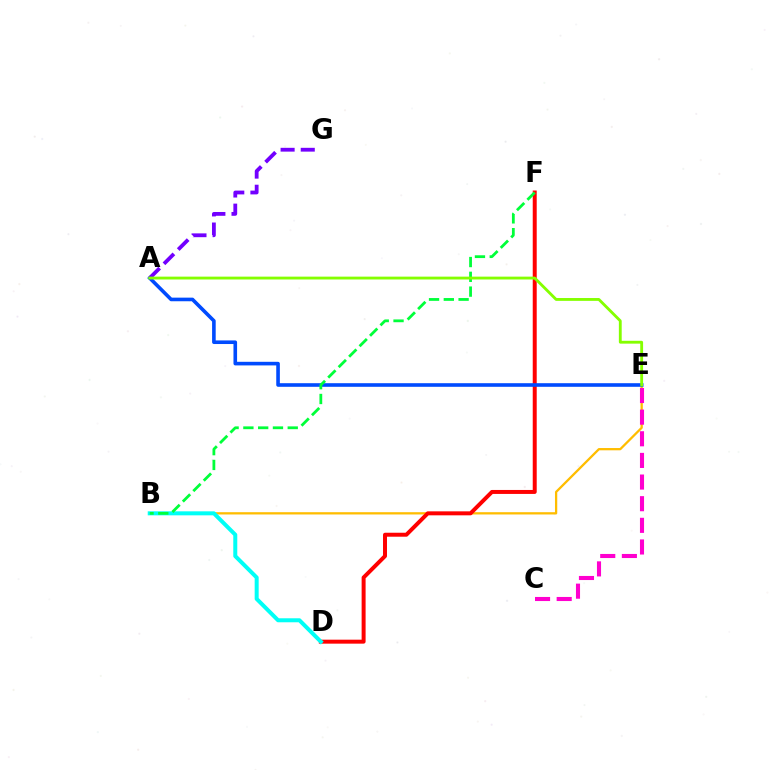{('B', 'E'): [{'color': '#ffbd00', 'line_style': 'solid', 'thickness': 1.64}], ('D', 'F'): [{'color': '#ff0000', 'line_style': 'solid', 'thickness': 2.86}], ('A', 'E'): [{'color': '#004bff', 'line_style': 'solid', 'thickness': 2.6}, {'color': '#84ff00', 'line_style': 'solid', 'thickness': 2.04}], ('A', 'G'): [{'color': '#7200ff', 'line_style': 'dashed', 'thickness': 2.74}], ('B', 'D'): [{'color': '#00fff6', 'line_style': 'solid', 'thickness': 2.88}], ('B', 'F'): [{'color': '#00ff39', 'line_style': 'dashed', 'thickness': 2.01}], ('C', 'E'): [{'color': '#ff00cf', 'line_style': 'dashed', 'thickness': 2.94}]}